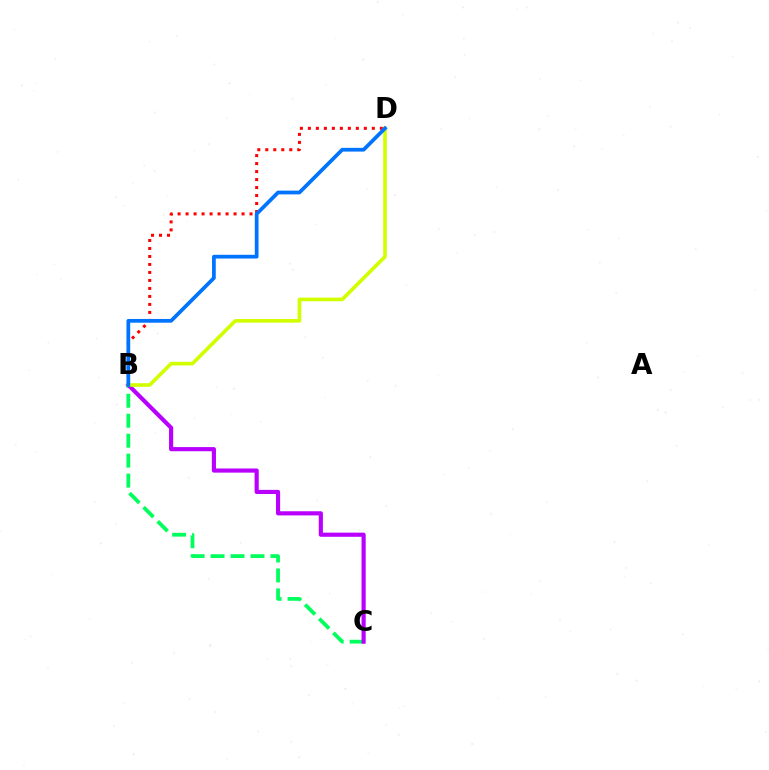{('B', 'C'): [{'color': '#00ff5c', 'line_style': 'dashed', 'thickness': 2.71}, {'color': '#b900ff', 'line_style': 'solid', 'thickness': 2.98}], ('B', 'D'): [{'color': '#ff0000', 'line_style': 'dotted', 'thickness': 2.17}, {'color': '#d1ff00', 'line_style': 'solid', 'thickness': 2.62}, {'color': '#0074ff', 'line_style': 'solid', 'thickness': 2.69}]}